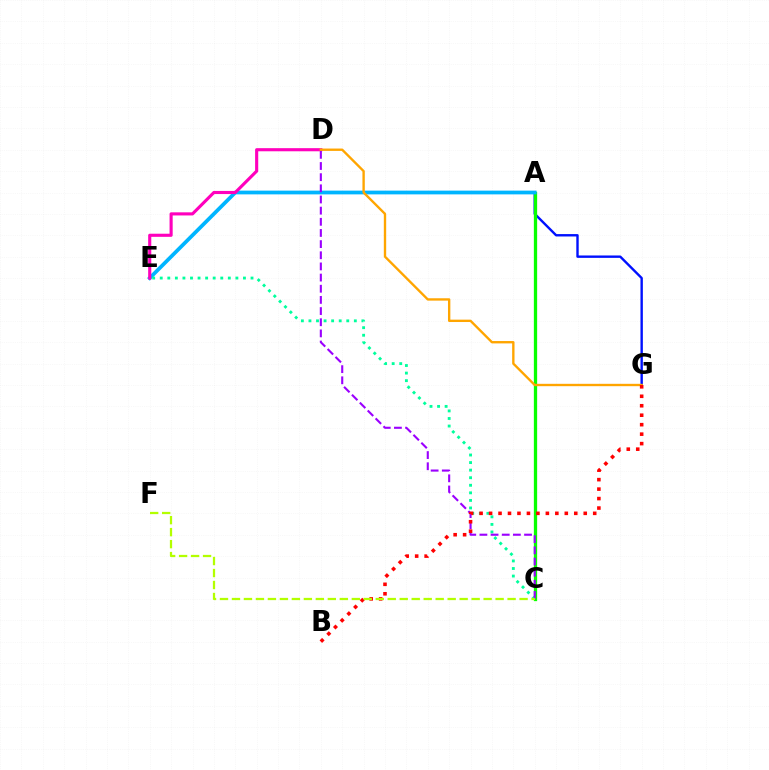{('A', 'G'): [{'color': '#0010ff', 'line_style': 'solid', 'thickness': 1.72}], ('A', 'C'): [{'color': '#08ff00', 'line_style': 'solid', 'thickness': 2.37}], ('A', 'E'): [{'color': '#00b5ff', 'line_style': 'solid', 'thickness': 2.7}], ('D', 'E'): [{'color': '#ff00bd', 'line_style': 'solid', 'thickness': 2.25}], ('C', 'E'): [{'color': '#00ff9d', 'line_style': 'dotted', 'thickness': 2.06}], ('D', 'G'): [{'color': '#ffa500', 'line_style': 'solid', 'thickness': 1.7}], ('C', 'D'): [{'color': '#9b00ff', 'line_style': 'dashed', 'thickness': 1.52}], ('B', 'G'): [{'color': '#ff0000', 'line_style': 'dotted', 'thickness': 2.57}], ('C', 'F'): [{'color': '#b3ff00', 'line_style': 'dashed', 'thickness': 1.63}]}